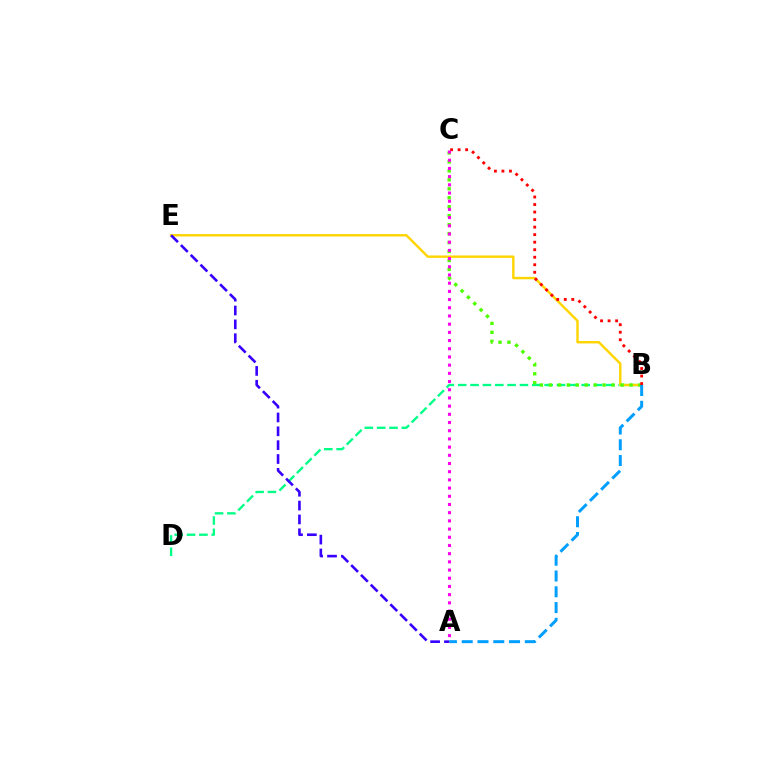{('B', 'D'): [{'color': '#00ff86', 'line_style': 'dashed', 'thickness': 1.68}], ('B', 'E'): [{'color': '#ffd500', 'line_style': 'solid', 'thickness': 1.74}], ('B', 'C'): [{'color': '#4fff00', 'line_style': 'dotted', 'thickness': 2.43}, {'color': '#ff0000', 'line_style': 'dotted', 'thickness': 2.05}], ('A', 'E'): [{'color': '#3700ff', 'line_style': 'dashed', 'thickness': 1.88}], ('A', 'B'): [{'color': '#009eff', 'line_style': 'dashed', 'thickness': 2.14}], ('A', 'C'): [{'color': '#ff00ed', 'line_style': 'dotted', 'thickness': 2.23}]}